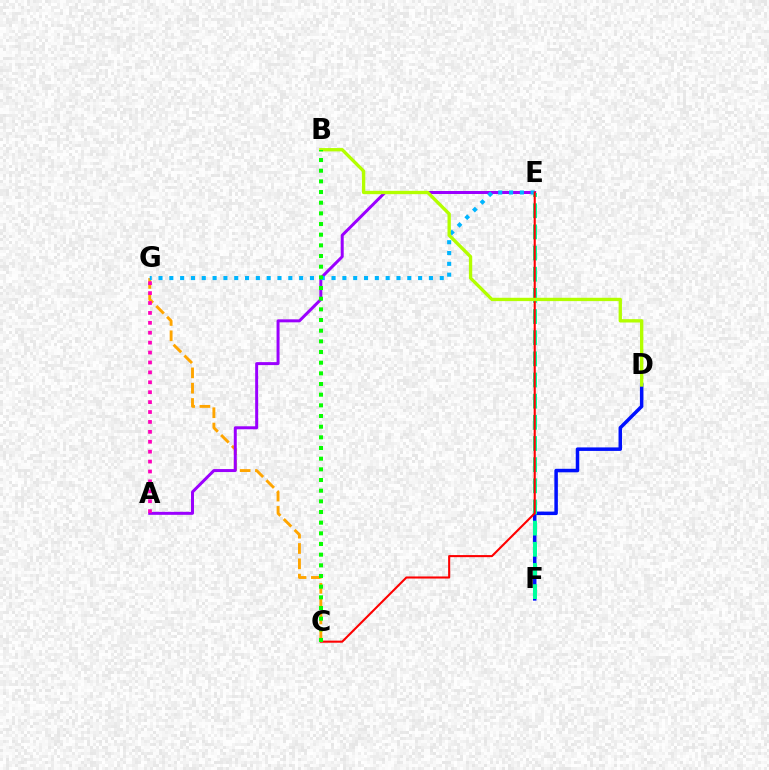{('C', 'G'): [{'color': '#ffa500', 'line_style': 'dashed', 'thickness': 2.08}], ('A', 'E'): [{'color': '#9b00ff', 'line_style': 'solid', 'thickness': 2.15}], ('D', 'F'): [{'color': '#0010ff', 'line_style': 'solid', 'thickness': 2.52}], ('E', 'F'): [{'color': '#00ff9d', 'line_style': 'dashed', 'thickness': 2.87}], ('E', 'G'): [{'color': '#00b5ff', 'line_style': 'dotted', 'thickness': 2.94}], ('C', 'E'): [{'color': '#ff0000', 'line_style': 'solid', 'thickness': 1.5}], ('B', 'D'): [{'color': '#b3ff00', 'line_style': 'solid', 'thickness': 2.4}], ('B', 'C'): [{'color': '#08ff00', 'line_style': 'dotted', 'thickness': 2.9}], ('A', 'G'): [{'color': '#ff00bd', 'line_style': 'dotted', 'thickness': 2.69}]}